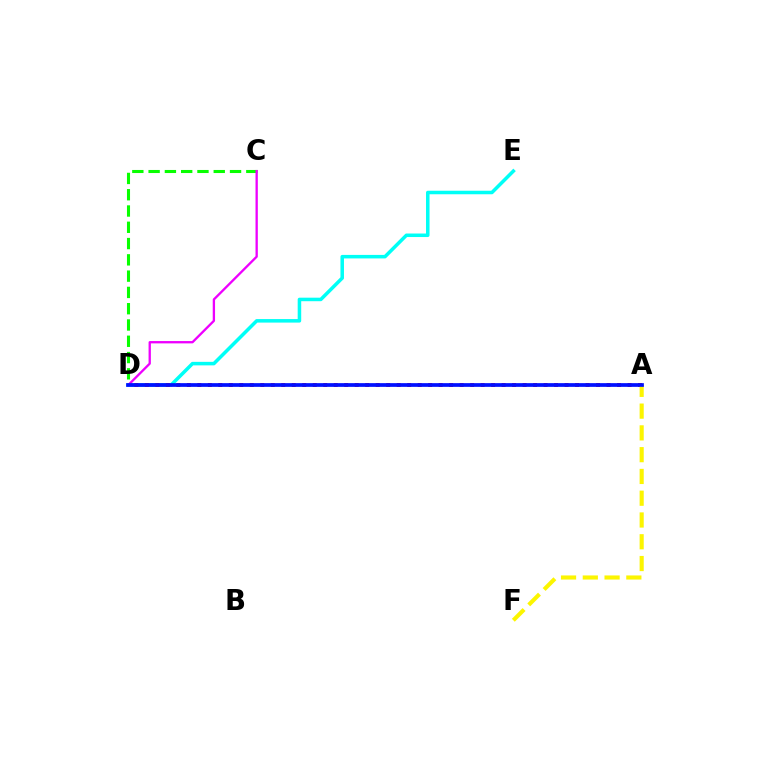{('D', 'E'): [{'color': '#00fff6', 'line_style': 'solid', 'thickness': 2.54}], ('C', 'D'): [{'color': '#08ff00', 'line_style': 'dashed', 'thickness': 2.21}, {'color': '#ee00ff', 'line_style': 'solid', 'thickness': 1.67}], ('A', 'D'): [{'color': '#ff0000', 'line_style': 'dotted', 'thickness': 2.85}, {'color': '#0010ff', 'line_style': 'solid', 'thickness': 2.68}], ('A', 'F'): [{'color': '#fcf500', 'line_style': 'dashed', 'thickness': 2.96}]}